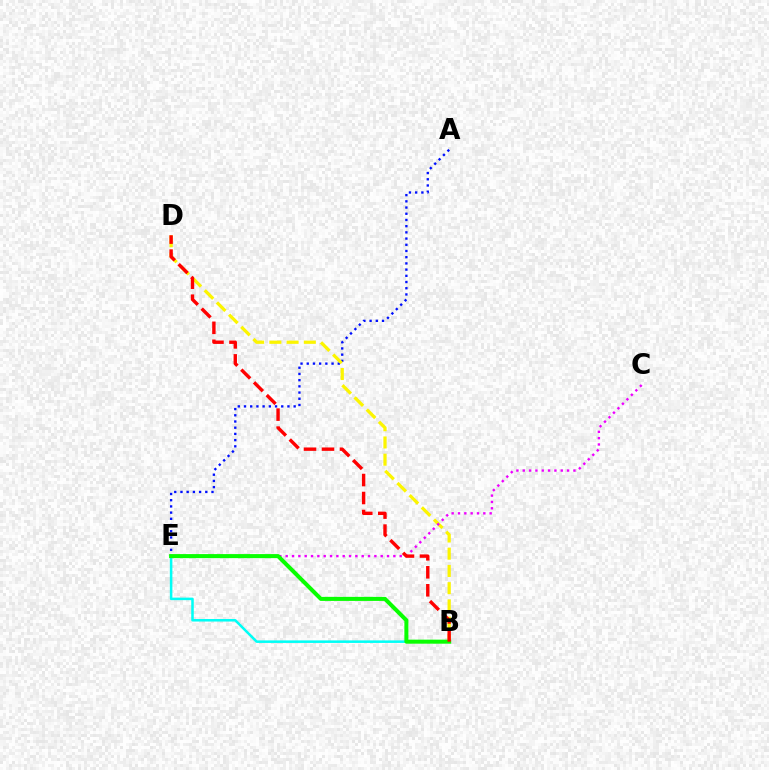{('B', 'E'): [{'color': '#00fff6', 'line_style': 'solid', 'thickness': 1.82}, {'color': '#08ff00', 'line_style': 'solid', 'thickness': 2.91}], ('A', 'E'): [{'color': '#0010ff', 'line_style': 'dotted', 'thickness': 1.69}], ('B', 'D'): [{'color': '#fcf500', 'line_style': 'dashed', 'thickness': 2.34}, {'color': '#ff0000', 'line_style': 'dashed', 'thickness': 2.44}], ('C', 'E'): [{'color': '#ee00ff', 'line_style': 'dotted', 'thickness': 1.72}]}